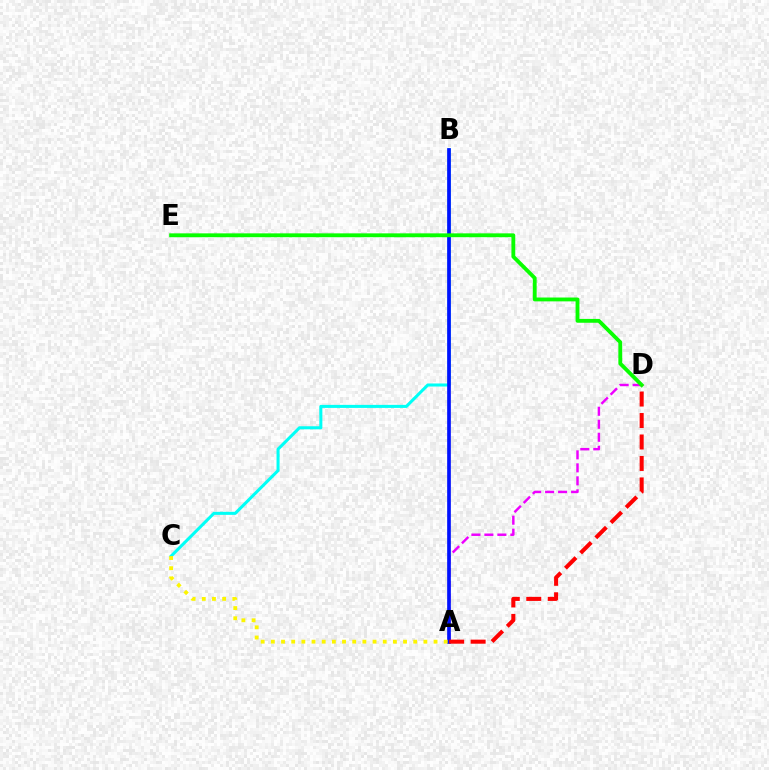{('A', 'D'): [{'color': '#ee00ff', 'line_style': 'dashed', 'thickness': 1.77}, {'color': '#ff0000', 'line_style': 'dashed', 'thickness': 2.92}], ('B', 'C'): [{'color': '#00fff6', 'line_style': 'solid', 'thickness': 2.19}], ('A', 'B'): [{'color': '#0010ff', 'line_style': 'solid', 'thickness': 2.64}], ('A', 'C'): [{'color': '#fcf500', 'line_style': 'dotted', 'thickness': 2.76}], ('D', 'E'): [{'color': '#08ff00', 'line_style': 'solid', 'thickness': 2.77}]}